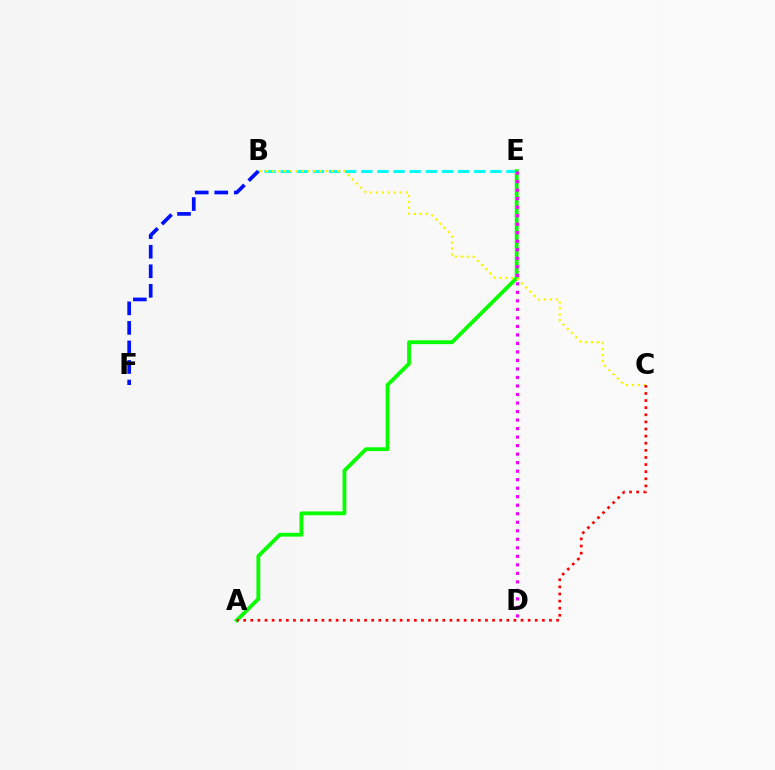{('B', 'E'): [{'color': '#00fff6', 'line_style': 'dashed', 'thickness': 2.19}], ('A', 'E'): [{'color': '#08ff00', 'line_style': 'solid', 'thickness': 2.74}], ('B', 'C'): [{'color': '#fcf500', 'line_style': 'dotted', 'thickness': 1.61}], ('B', 'F'): [{'color': '#0010ff', 'line_style': 'dashed', 'thickness': 2.65}], ('D', 'E'): [{'color': '#ee00ff', 'line_style': 'dotted', 'thickness': 2.31}], ('A', 'C'): [{'color': '#ff0000', 'line_style': 'dotted', 'thickness': 1.93}]}